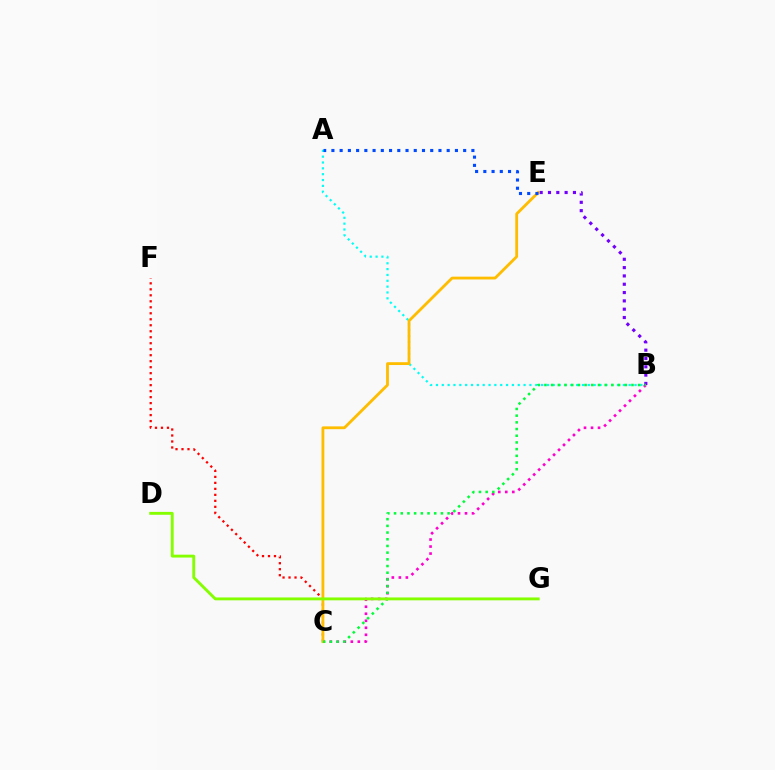{('B', 'E'): [{'color': '#7200ff', 'line_style': 'dotted', 'thickness': 2.26}], ('A', 'B'): [{'color': '#00fff6', 'line_style': 'dotted', 'thickness': 1.59}], ('B', 'C'): [{'color': '#ff00cf', 'line_style': 'dotted', 'thickness': 1.91}, {'color': '#00ff39', 'line_style': 'dotted', 'thickness': 1.82}], ('C', 'F'): [{'color': '#ff0000', 'line_style': 'dotted', 'thickness': 1.63}], ('C', 'E'): [{'color': '#ffbd00', 'line_style': 'solid', 'thickness': 2.03}], ('D', 'G'): [{'color': '#84ff00', 'line_style': 'solid', 'thickness': 2.08}], ('A', 'E'): [{'color': '#004bff', 'line_style': 'dotted', 'thickness': 2.24}]}